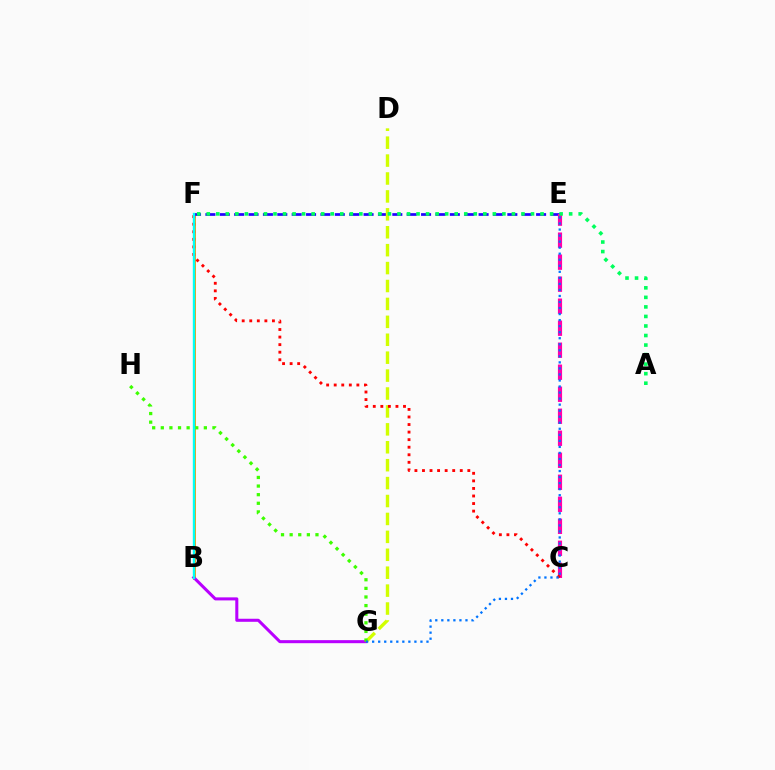{('B', 'F'): [{'color': '#ff9400', 'line_style': 'solid', 'thickness': 2.08}, {'color': '#00fff6', 'line_style': 'solid', 'thickness': 1.7}], ('E', 'F'): [{'color': '#2500ff', 'line_style': 'dashed', 'thickness': 1.95}], ('B', 'G'): [{'color': '#b900ff', 'line_style': 'solid', 'thickness': 2.19}], ('C', 'E'): [{'color': '#ff00ac', 'line_style': 'dashed', 'thickness': 2.99}], ('D', 'G'): [{'color': '#d1ff00', 'line_style': 'dashed', 'thickness': 2.43}], ('G', 'H'): [{'color': '#3dff00', 'line_style': 'dotted', 'thickness': 2.34}], ('C', 'F'): [{'color': '#ff0000', 'line_style': 'dotted', 'thickness': 2.05}], ('A', 'F'): [{'color': '#00ff5c', 'line_style': 'dotted', 'thickness': 2.59}], ('E', 'G'): [{'color': '#0074ff', 'line_style': 'dotted', 'thickness': 1.64}]}